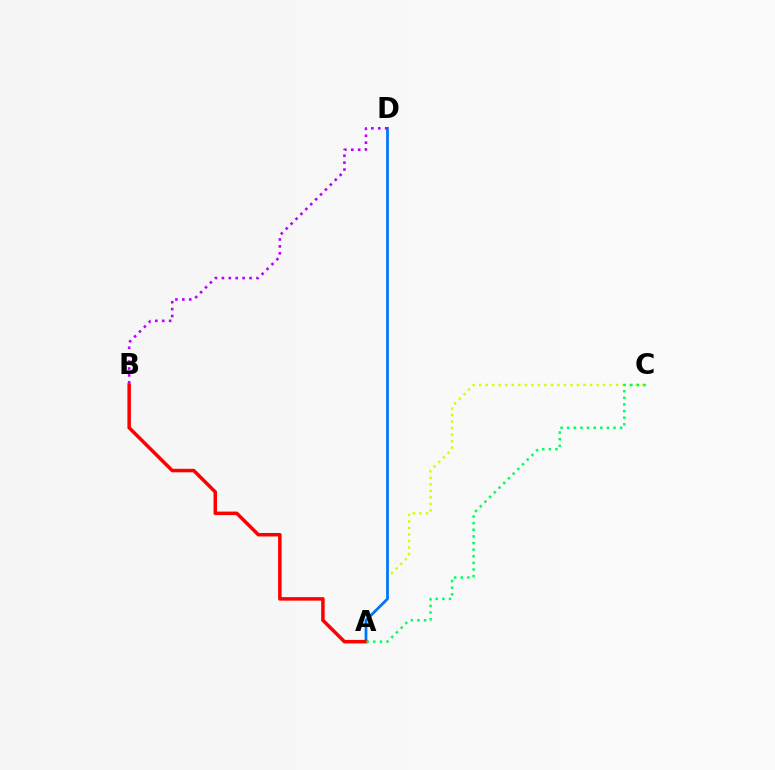{('A', 'C'): [{'color': '#d1ff00', 'line_style': 'dotted', 'thickness': 1.77}, {'color': '#00ff5c', 'line_style': 'dotted', 'thickness': 1.8}], ('A', 'D'): [{'color': '#0074ff', 'line_style': 'solid', 'thickness': 1.97}], ('A', 'B'): [{'color': '#ff0000', 'line_style': 'solid', 'thickness': 2.52}], ('B', 'D'): [{'color': '#b900ff', 'line_style': 'dotted', 'thickness': 1.88}]}